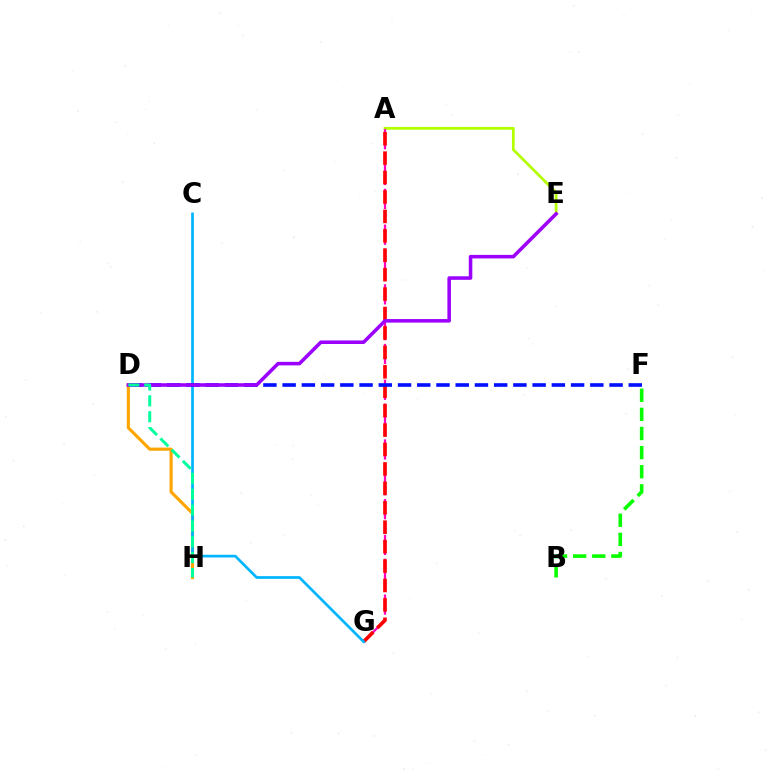{('B', 'F'): [{'color': '#08ff00', 'line_style': 'dashed', 'thickness': 2.6}], ('A', 'E'): [{'color': '#b3ff00', 'line_style': 'solid', 'thickness': 1.99}], ('D', 'H'): [{'color': '#ffa500', 'line_style': 'solid', 'thickness': 2.25}, {'color': '#00ff9d', 'line_style': 'dashed', 'thickness': 2.15}], ('A', 'G'): [{'color': '#ff00bd', 'line_style': 'dashed', 'thickness': 1.62}, {'color': '#ff0000', 'line_style': 'dashed', 'thickness': 2.64}], ('C', 'G'): [{'color': '#00b5ff', 'line_style': 'solid', 'thickness': 1.95}], ('D', 'F'): [{'color': '#0010ff', 'line_style': 'dashed', 'thickness': 2.61}], ('D', 'E'): [{'color': '#9b00ff', 'line_style': 'solid', 'thickness': 2.55}]}